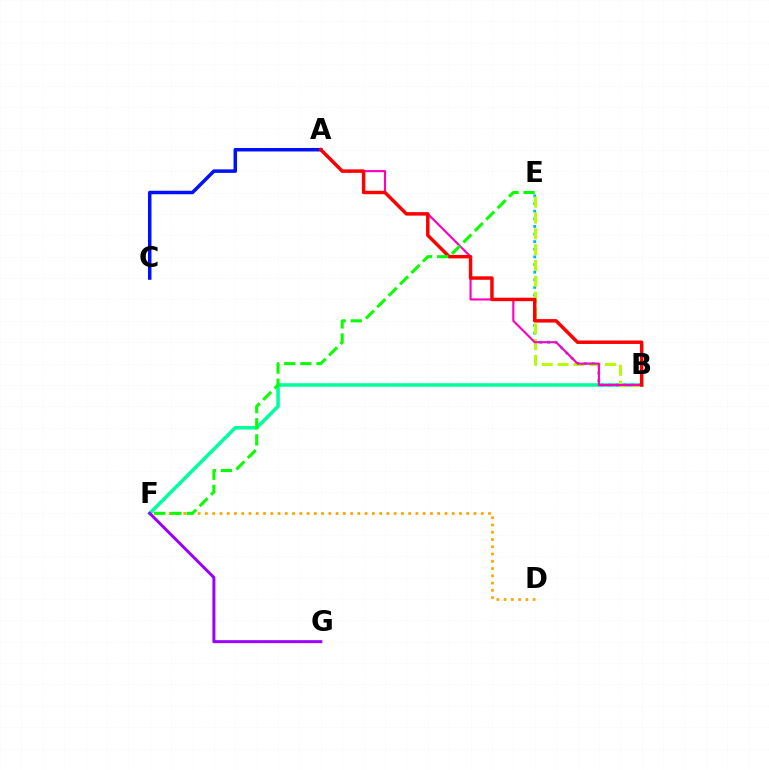{('A', 'C'): [{'color': '#0010ff', 'line_style': 'solid', 'thickness': 2.51}], ('B', 'F'): [{'color': '#00ff9d', 'line_style': 'solid', 'thickness': 2.56}], ('B', 'E'): [{'color': '#00b5ff', 'line_style': 'dotted', 'thickness': 2.07}, {'color': '#b3ff00', 'line_style': 'dashed', 'thickness': 2.15}], ('D', 'F'): [{'color': '#ffa500', 'line_style': 'dotted', 'thickness': 1.97}], ('F', 'G'): [{'color': '#9b00ff', 'line_style': 'solid', 'thickness': 2.15}], ('A', 'B'): [{'color': '#ff00bd', 'line_style': 'solid', 'thickness': 1.54}, {'color': '#ff0000', 'line_style': 'solid', 'thickness': 2.49}], ('E', 'F'): [{'color': '#08ff00', 'line_style': 'dashed', 'thickness': 2.19}]}